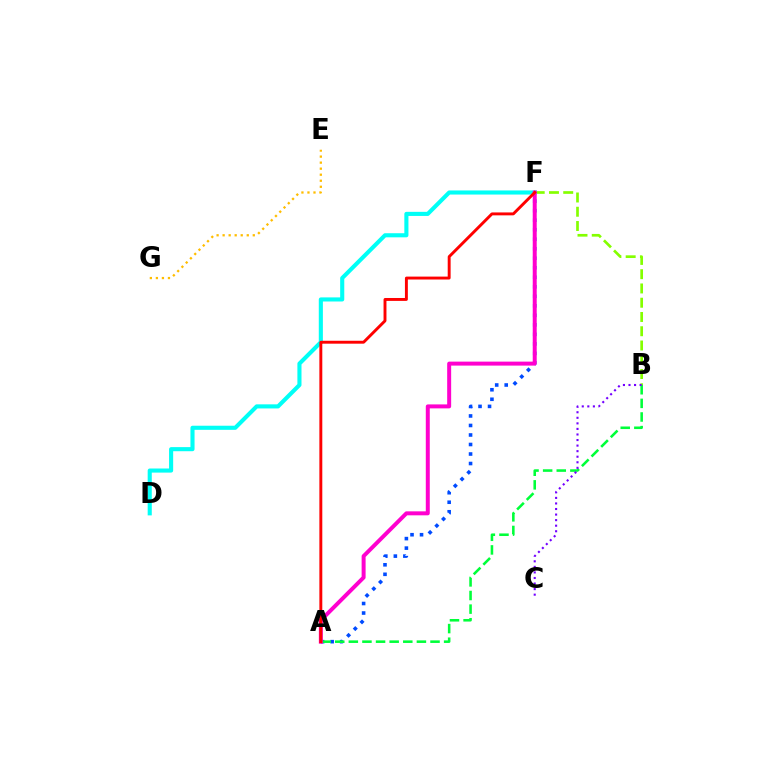{('E', 'G'): [{'color': '#ffbd00', 'line_style': 'dotted', 'thickness': 1.64}], ('A', 'F'): [{'color': '#004bff', 'line_style': 'dotted', 'thickness': 2.59}, {'color': '#ff00cf', 'line_style': 'solid', 'thickness': 2.86}, {'color': '#ff0000', 'line_style': 'solid', 'thickness': 2.1}], ('B', 'F'): [{'color': '#84ff00', 'line_style': 'dashed', 'thickness': 1.94}], ('A', 'B'): [{'color': '#00ff39', 'line_style': 'dashed', 'thickness': 1.85}], ('D', 'F'): [{'color': '#00fff6', 'line_style': 'solid', 'thickness': 2.95}], ('B', 'C'): [{'color': '#7200ff', 'line_style': 'dotted', 'thickness': 1.51}]}